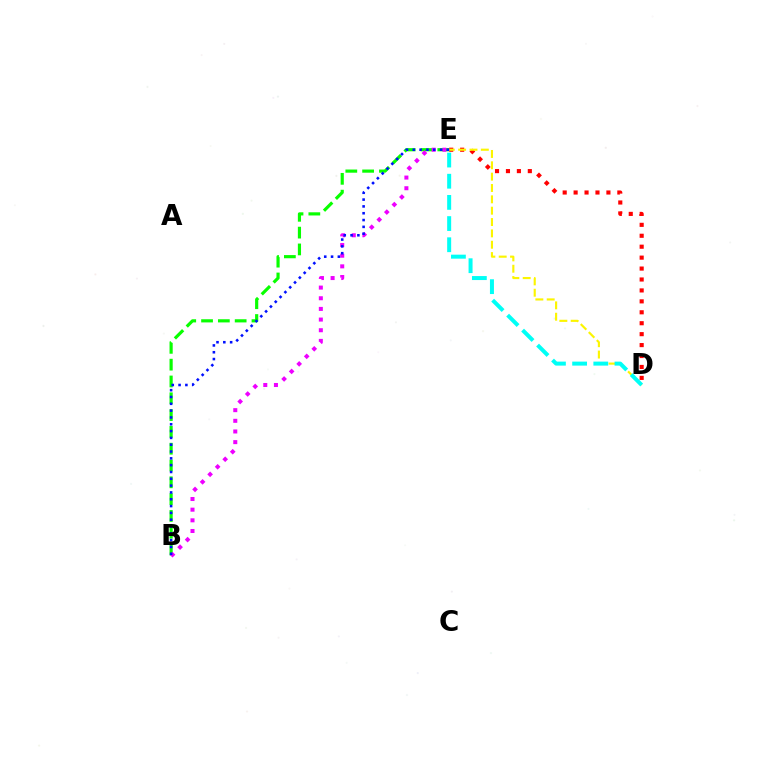{('B', 'E'): [{'color': '#08ff00', 'line_style': 'dashed', 'thickness': 2.28}, {'color': '#ee00ff', 'line_style': 'dotted', 'thickness': 2.9}, {'color': '#0010ff', 'line_style': 'dotted', 'thickness': 1.85}], ('D', 'E'): [{'color': '#ff0000', 'line_style': 'dotted', 'thickness': 2.97}, {'color': '#fcf500', 'line_style': 'dashed', 'thickness': 1.54}, {'color': '#00fff6', 'line_style': 'dashed', 'thickness': 2.88}]}